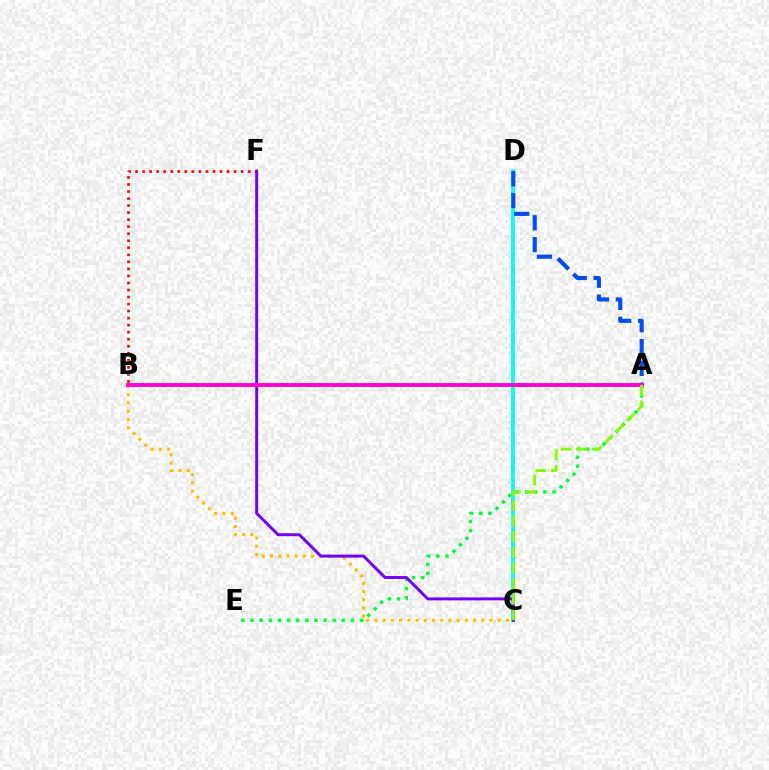{('C', 'D'): [{'color': '#00fff6', 'line_style': 'solid', 'thickness': 2.74}], ('B', 'F'): [{'color': '#ff0000', 'line_style': 'dotted', 'thickness': 1.91}], ('B', 'C'): [{'color': '#ffbd00', 'line_style': 'dotted', 'thickness': 2.23}], ('A', 'D'): [{'color': '#004bff', 'line_style': 'dashed', 'thickness': 2.96}], ('A', 'E'): [{'color': '#00ff39', 'line_style': 'dotted', 'thickness': 2.48}], ('C', 'F'): [{'color': '#7200ff', 'line_style': 'solid', 'thickness': 2.13}], ('A', 'B'): [{'color': '#ff00cf', 'line_style': 'solid', 'thickness': 2.8}], ('A', 'C'): [{'color': '#84ff00', 'line_style': 'dashed', 'thickness': 2.12}]}